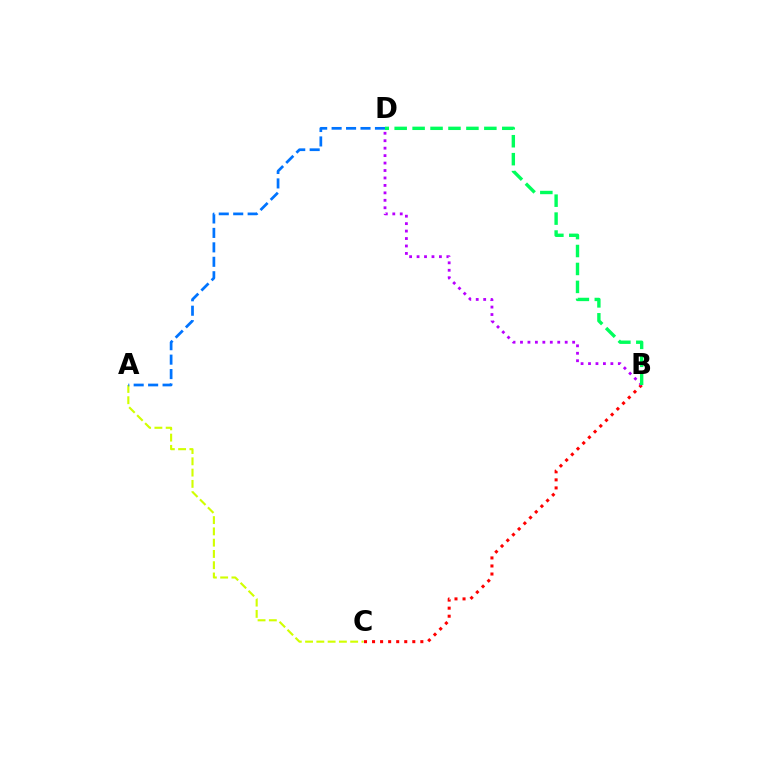{('B', 'C'): [{'color': '#ff0000', 'line_style': 'dotted', 'thickness': 2.19}], ('B', 'D'): [{'color': '#b900ff', 'line_style': 'dotted', 'thickness': 2.02}, {'color': '#00ff5c', 'line_style': 'dashed', 'thickness': 2.44}], ('A', 'C'): [{'color': '#d1ff00', 'line_style': 'dashed', 'thickness': 1.53}], ('A', 'D'): [{'color': '#0074ff', 'line_style': 'dashed', 'thickness': 1.96}]}